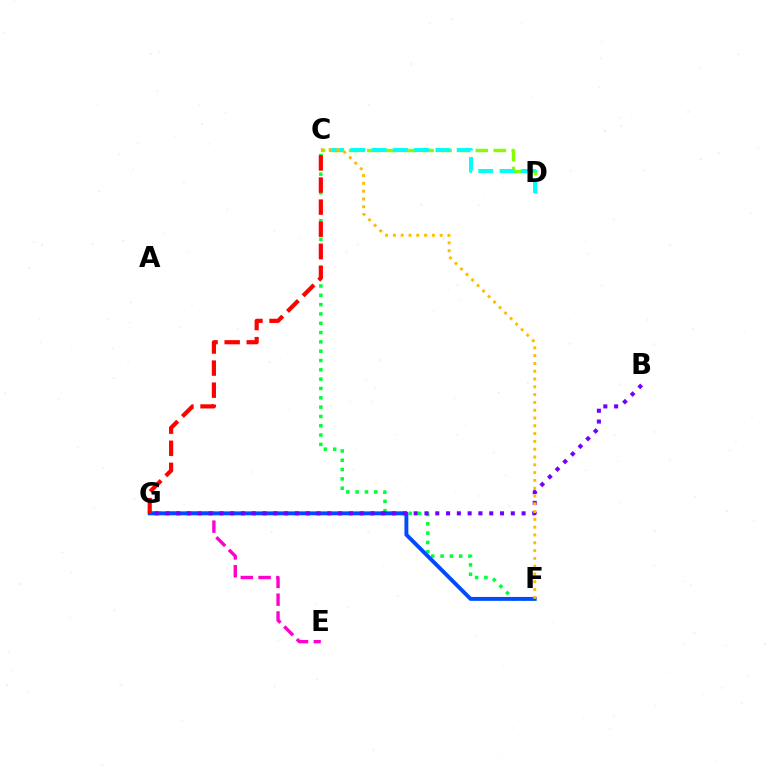{('C', 'D'): [{'color': '#84ff00', 'line_style': 'dashed', 'thickness': 2.46}, {'color': '#00fff6', 'line_style': 'dashed', 'thickness': 2.89}], ('E', 'G'): [{'color': '#ff00cf', 'line_style': 'dashed', 'thickness': 2.42}], ('C', 'F'): [{'color': '#00ff39', 'line_style': 'dotted', 'thickness': 2.53}, {'color': '#ffbd00', 'line_style': 'dotted', 'thickness': 2.12}], ('F', 'G'): [{'color': '#004bff', 'line_style': 'solid', 'thickness': 2.81}], ('B', 'G'): [{'color': '#7200ff', 'line_style': 'dotted', 'thickness': 2.93}], ('C', 'G'): [{'color': '#ff0000', 'line_style': 'dashed', 'thickness': 3.0}]}